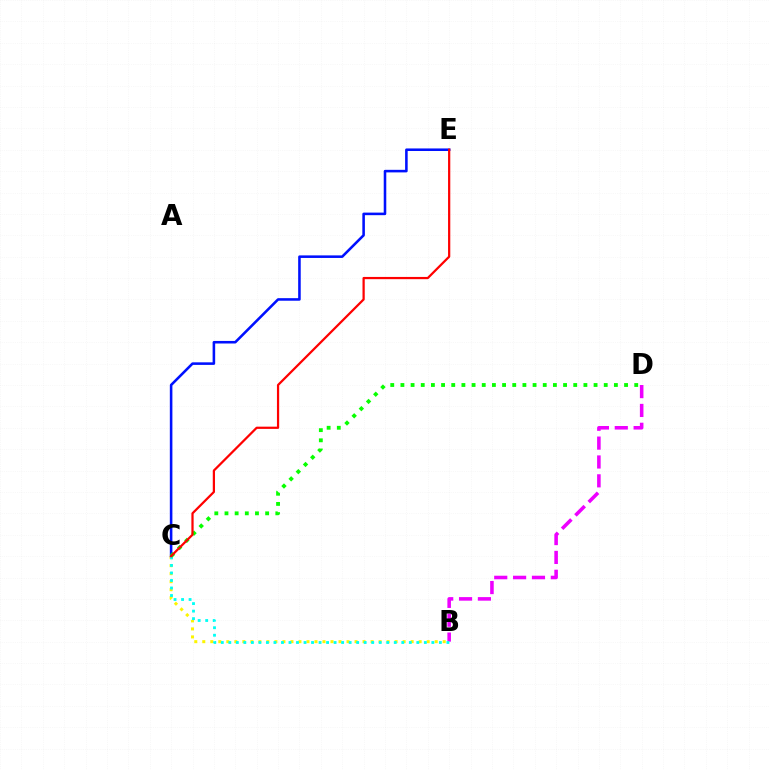{('B', 'C'): [{'color': '#fcf500', 'line_style': 'dotted', 'thickness': 2.18}, {'color': '#00fff6', 'line_style': 'dotted', 'thickness': 2.04}], ('B', 'D'): [{'color': '#ee00ff', 'line_style': 'dashed', 'thickness': 2.56}], ('C', 'E'): [{'color': '#0010ff', 'line_style': 'solid', 'thickness': 1.85}, {'color': '#ff0000', 'line_style': 'solid', 'thickness': 1.61}], ('C', 'D'): [{'color': '#08ff00', 'line_style': 'dotted', 'thickness': 2.76}]}